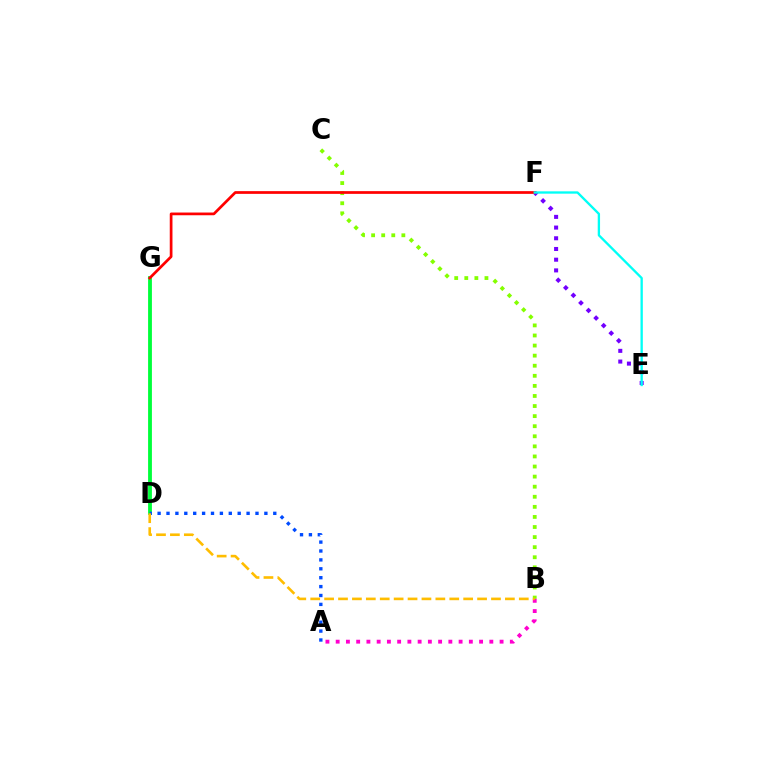{('B', 'C'): [{'color': '#84ff00', 'line_style': 'dotted', 'thickness': 2.74}], ('E', 'F'): [{'color': '#7200ff', 'line_style': 'dotted', 'thickness': 2.91}, {'color': '#00fff6', 'line_style': 'solid', 'thickness': 1.68}], ('A', 'B'): [{'color': '#ff00cf', 'line_style': 'dotted', 'thickness': 2.78}], ('D', 'G'): [{'color': '#00ff39', 'line_style': 'solid', 'thickness': 2.75}], ('F', 'G'): [{'color': '#ff0000', 'line_style': 'solid', 'thickness': 1.96}], ('A', 'D'): [{'color': '#004bff', 'line_style': 'dotted', 'thickness': 2.42}], ('B', 'D'): [{'color': '#ffbd00', 'line_style': 'dashed', 'thickness': 1.89}]}